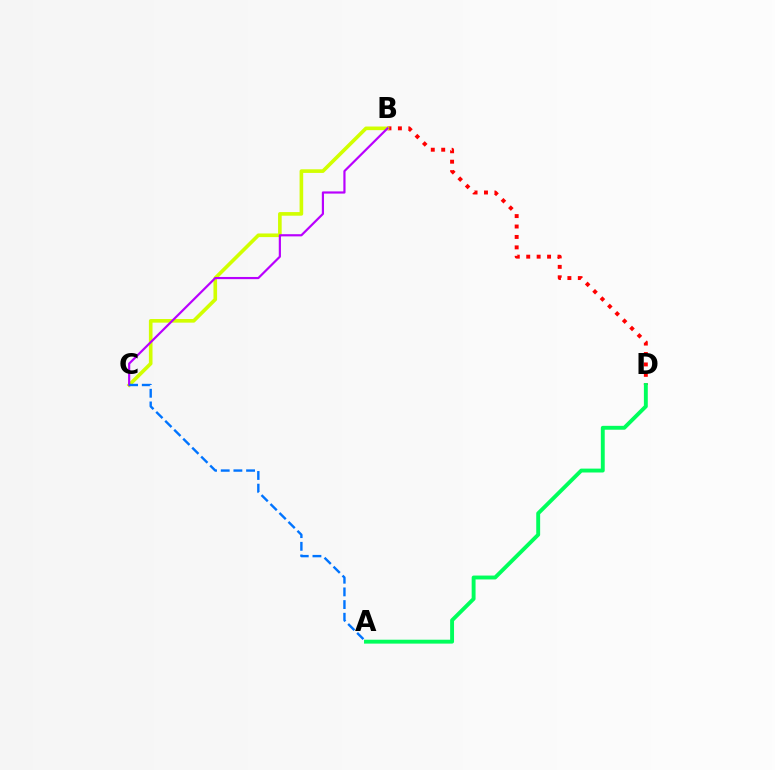{('B', 'D'): [{'color': '#ff0000', 'line_style': 'dotted', 'thickness': 2.83}], ('B', 'C'): [{'color': '#d1ff00', 'line_style': 'solid', 'thickness': 2.61}, {'color': '#b900ff', 'line_style': 'solid', 'thickness': 1.57}], ('A', 'C'): [{'color': '#0074ff', 'line_style': 'dashed', 'thickness': 1.72}], ('A', 'D'): [{'color': '#00ff5c', 'line_style': 'solid', 'thickness': 2.8}]}